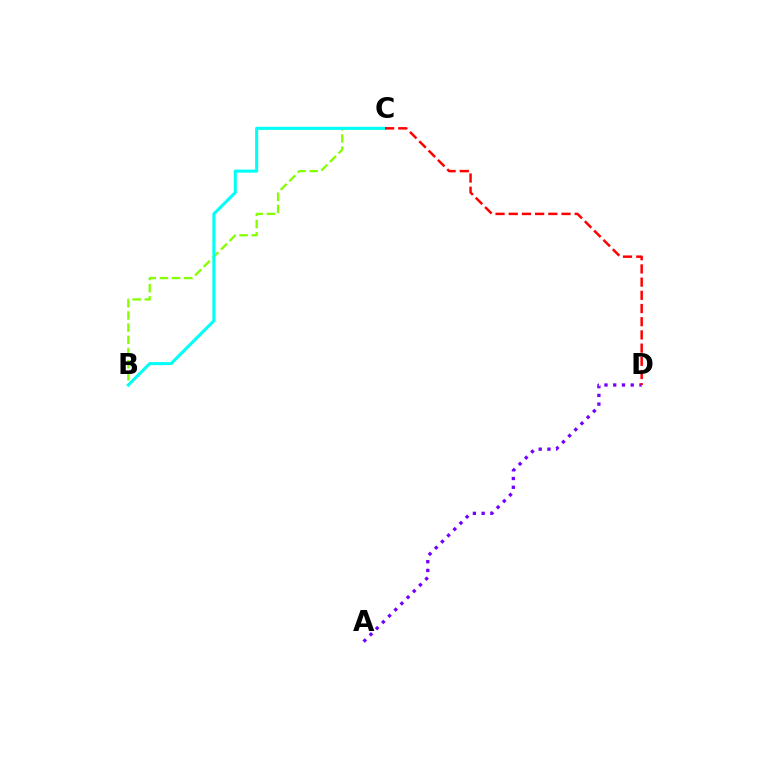{('B', 'C'): [{'color': '#84ff00', 'line_style': 'dashed', 'thickness': 1.65}, {'color': '#00fff6', 'line_style': 'solid', 'thickness': 2.2}], ('A', 'D'): [{'color': '#7200ff', 'line_style': 'dotted', 'thickness': 2.38}], ('C', 'D'): [{'color': '#ff0000', 'line_style': 'dashed', 'thickness': 1.79}]}